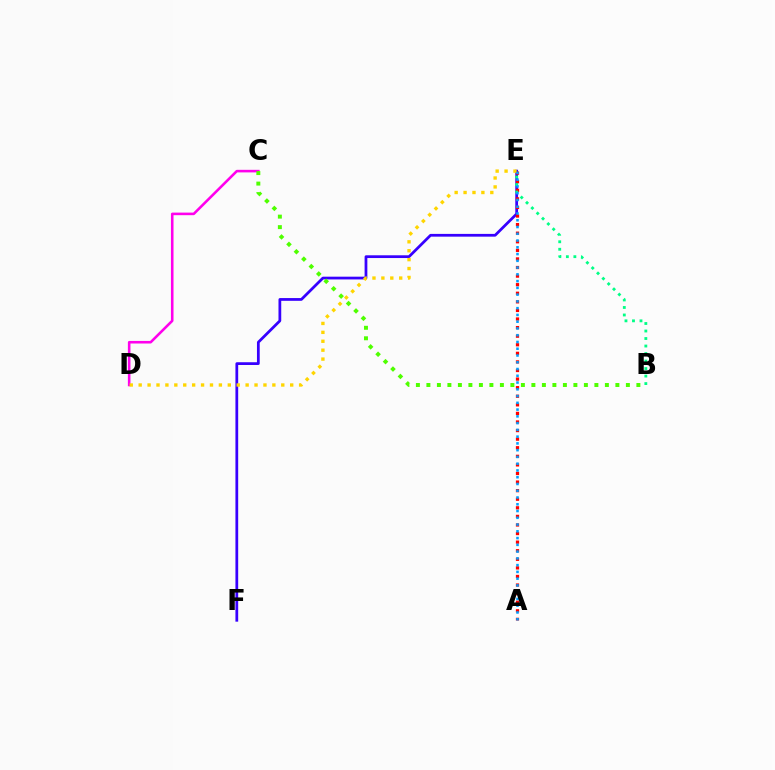{('E', 'F'): [{'color': '#3700ff', 'line_style': 'solid', 'thickness': 1.98}], ('A', 'E'): [{'color': '#ff0000', 'line_style': 'dotted', 'thickness': 2.33}, {'color': '#009eff', 'line_style': 'dotted', 'thickness': 1.84}], ('C', 'D'): [{'color': '#ff00ed', 'line_style': 'solid', 'thickness': 1.85}], ('D', 'E'): [{'color': '#ffd500', 'line_style': 'dotted', 'thickness': 2.42}], ('B', 'E'): [{'color': '#00ff86', 'line_style': 'dotted', 'thickness': 2.04}], ('B', 'C'): [{'color': '#4fff00', 'line_style': 'dotted', 'thickness': 2.85}]}